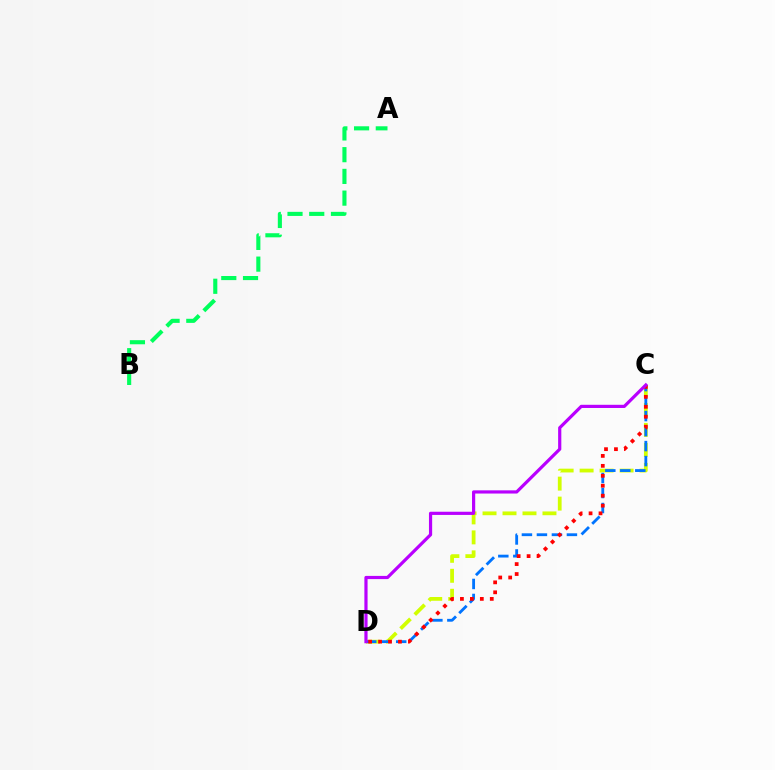{('C', 'D'): [{'color': '#d1ff00', 'line_style': 'dashed', 'thickness': 2.71}, {'color': '#0074ff', 'line_style': 'dashed', 'thickness': 2.04}, {'color': '#ff0000', 'line_style': 'dotted', 'thickness': 2.7}, {'color': '#b900ff', 'line_style': 'solid', 'thickness': 2.3}], ('A', 'B'): [{'color': '#00ff5c', 'line_style': 'dashed', 'thickness': 2.95}]}